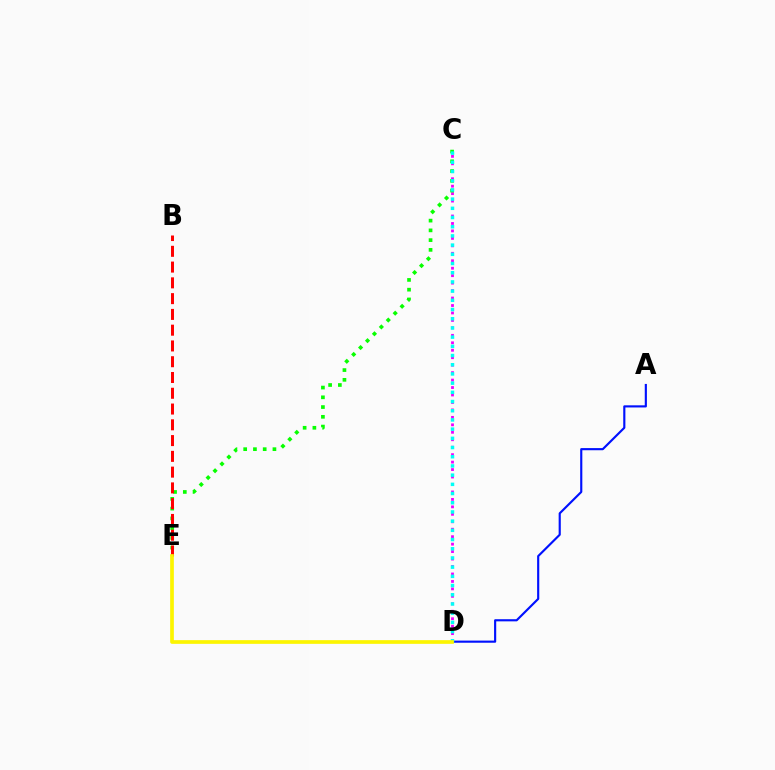{('C', 'D'): [{'color': '#ee00ff', 'line_style': 'dotted', 'thickness': 2.03}, {'color': '#00fff6', 'line_style': 'dotted', 'thickness': 2.5}], ('A', 'D'): [{'color': '#0010ff', 'line_style': 'solid', 'thickness': 1.54}], ('C', 'E'): [{'color': '#08ff00', 'line_style': 'dotted', 'thickness': 2.65}], ('B', 'E'): [{'color': '#ff0000', 'line_style': 'dashed', 'thickness': 2.14}], ('D', 'E'): [{'color': '#fcf500', 'line_style': 'solid', 'thickness': 2.66}]}